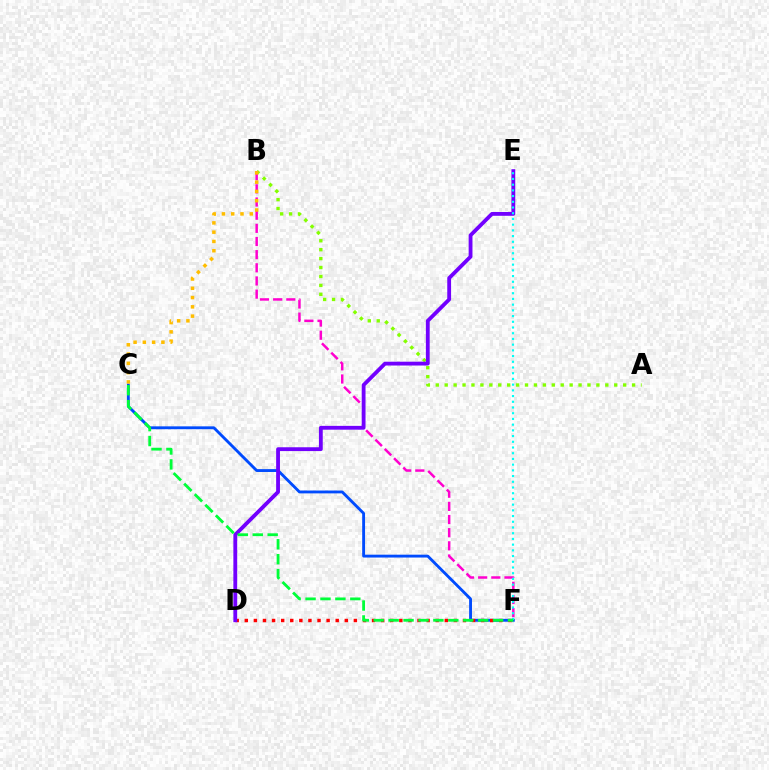{('C', 'F'): [{'color': '#004bff', 'line_style': 'solid', 'thickness': 2.06}, {'color': '#00ff39', 'line_style': 'dashed', 'thickness': 2.03}], ('A', 'B'): [{'color': '#84ff00', 'line_style': 'dotted', 'thickness': 2.42}], ('D', 'F'): [{'color': '#ff0000', 'line_style': 'dotted', 'thickness': 2.47}], ('B', 'F'): [{'color': '#ff00cf', 'line_style': 'dashed', 'thickness': 1.79}], ('D', 'E'): [{'color': '#7200ff', 'line_style': 'solid', 'thickness': 2.75}], ('E', 'F'): [{'color': '#00fff6', 'line_style': 'dotted', 'thickness': 1.55}], ('B', 'C'): [{'color': '#ffbd00', 'line_style': 'dotted', 'thickness': 2.52}]}